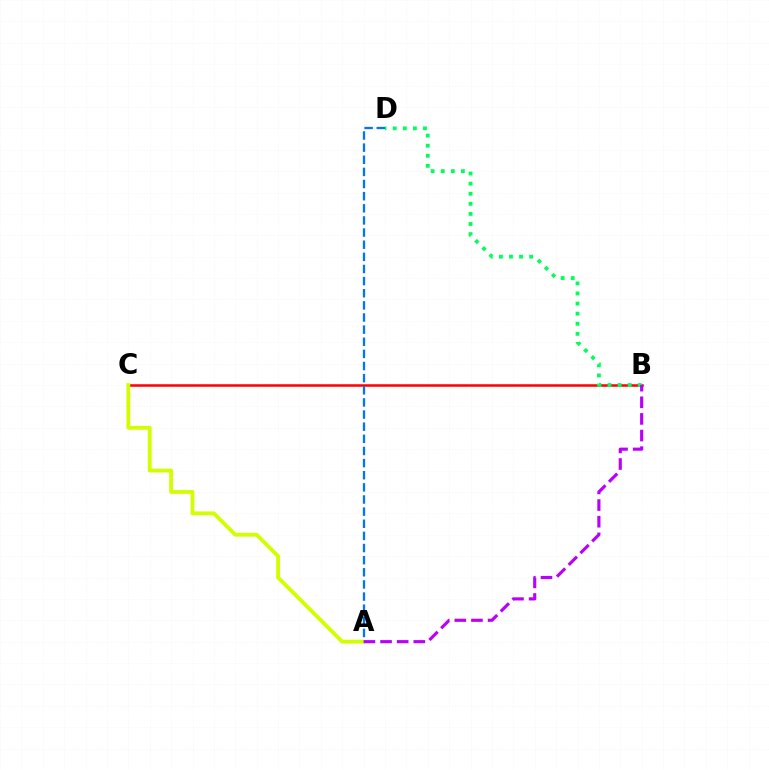{('B', 'C'): [{'color': '#ff0000', 'line_style': 'solid', 'thickness': 1.8}], ('A', 'D'): [{'color': '#0074ff', 'line_style': 'dashed', 'thickness': 1.65}], ('A', 'C'): [{'color': '#d1ff00', 'line_style': 'solid', 'thickness': 2.76}], ('B', 'D'): [{'color': '#00ff5c', 'line_style': 'dotted', 'thickness': 2.74}], ('A', 'B'): [{'color': '#b900ff', 'line_style': 'dashed', 'thickness': 2.26}]}